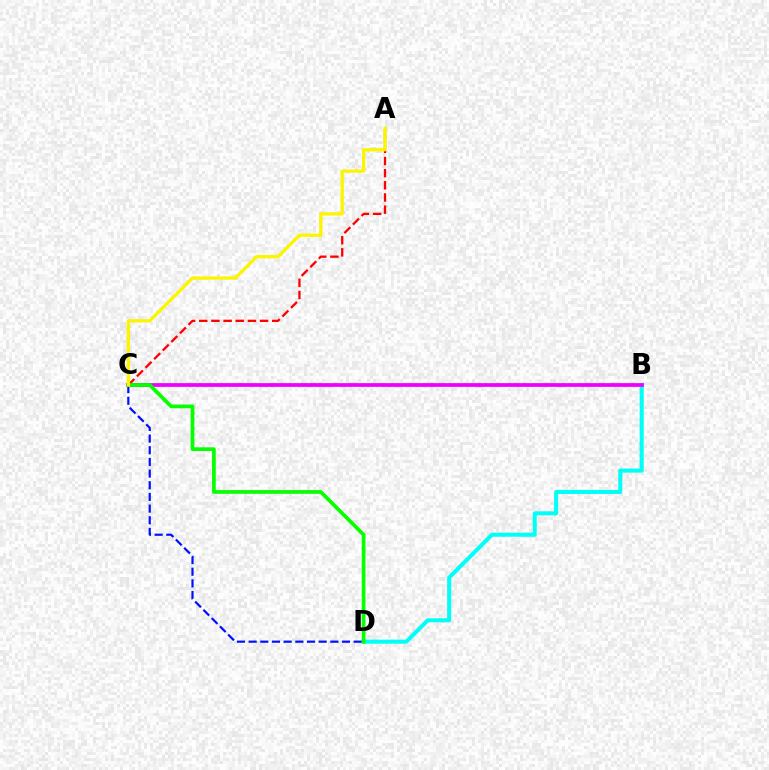{('B', 'D'): [{'color': '#00fff6', 'line_style': 'solid', 'thickness': 2.91}], ('B', 'C'): [{'color': '#ee00ff', 'line_style': 'solid', 'thickness': 2.7}], ('A', 'C'): [{'color': '#ff0000', 'line_style': 'dashed', 'thickness': 1.65}, {'color': '#fcf500', 'line_style': 'solid', 'thickness': 2.37}], ('C', 'D'): [{'color': '#0010ff', 'line_style': 'dashed', 'thickness': 1.59}, {'color': '#08ff00', 'line_style': 'solid', 'thickness': 2.68}]}